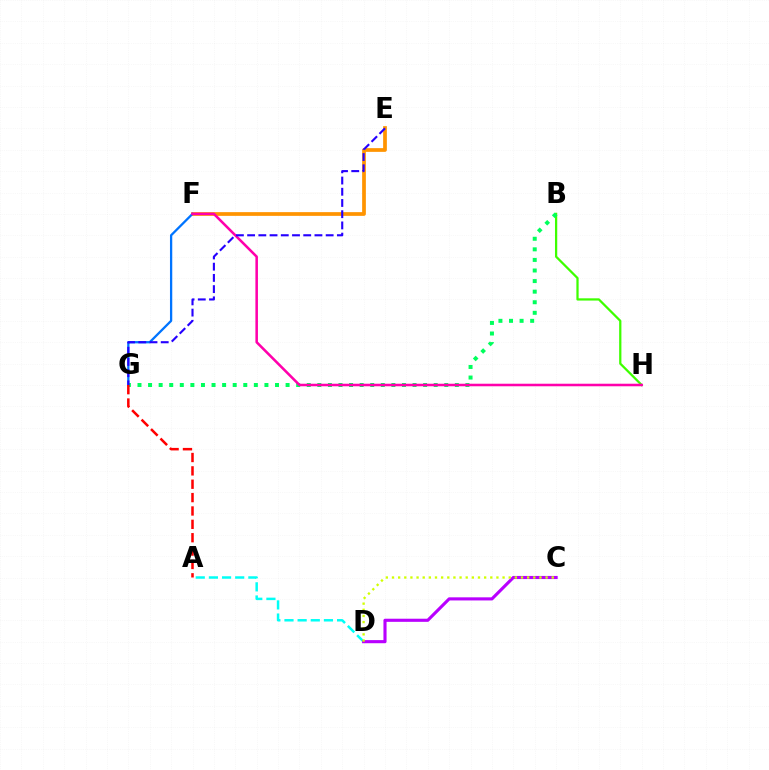{('A', 'D'): [{'color': '#00fff6', 'line_style': 'dashed', 'thickness': 1.79}], ('C', 'D'): [{'color': '#b900ff', 'line_style': 'solid', 'thickness': 2.24}, {'color': '#d1ff00', 'line_style': 'dotted', 'thickness': 1.67}], ('B', 'H'): [{'color': '#3dff00', 'line_style': 'solid', 'thickness': 1.62}], ('B', 'G'): [{'color': '#00ff5c', 'line_style': 'dotted', 'thickness': 2.87}], ('E', 'F'): [{'color': '#ff9400', 'line_style': 'solid', 'thickness': 2.68}], ('F', 'G'): [{'color': '#0074ff', 'line_style': 'solid', 'thickness': 1.65}], ('F', 'H'): [{'color': '#ff00ac', 'line_style': 'solid', 'thickness': 1.83}], ('A', 'G'): [{'color': '#ff0000', 'line_style': 'dashed', 'thickness': 1.82}], ('E', 'G'): [{'color': '#2500ff', 'line_style': 'dashed', 'thickness': 1.52}]}